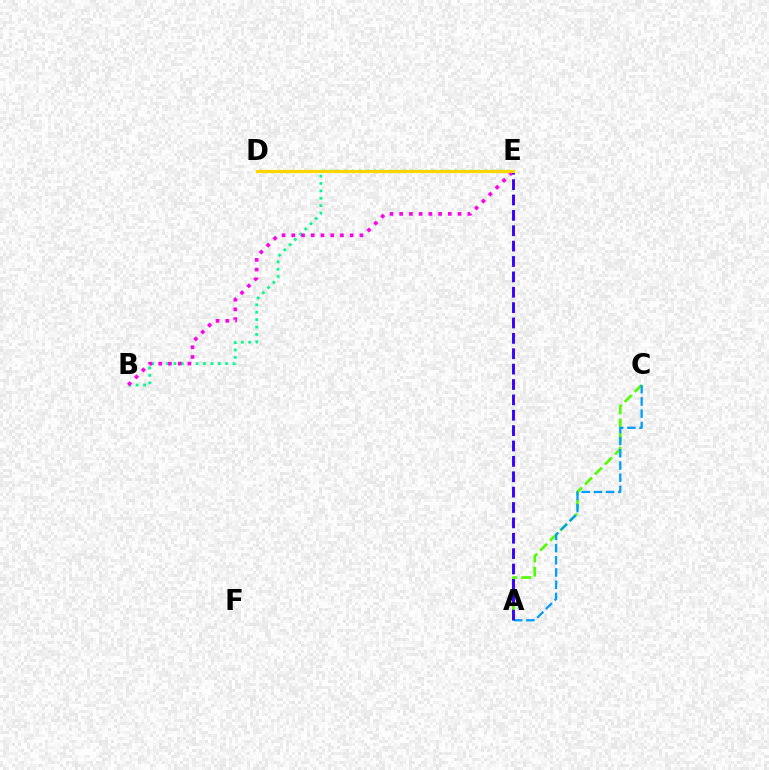{('A', 'C'): [{'color': '#4fff00', 'line_style': 'dashed', 'thickness': 1.92}, {'color': '#009eff', 'line_style': 'dashed', 'thickness': 1.66}], ('D', 'E'): [{'color': '#ff0000', 'line_style': 'dashed', 'thickness': 2.01}, {'color': '#ffd500', 'line_style': 'solid', 'thickness': 2.32}], ('B', 'E'): [{'color': '#00ff86', 'line_style': 'dotted', 'thickness': 2.01}, {'color': '#ff00ed', 'line_style': 'dotted', 'thickness': 2.64}], ('A', 'E'): [{'color': '#3700ff', 'line_style': 'dashed', 'thickness': 2.09}]}